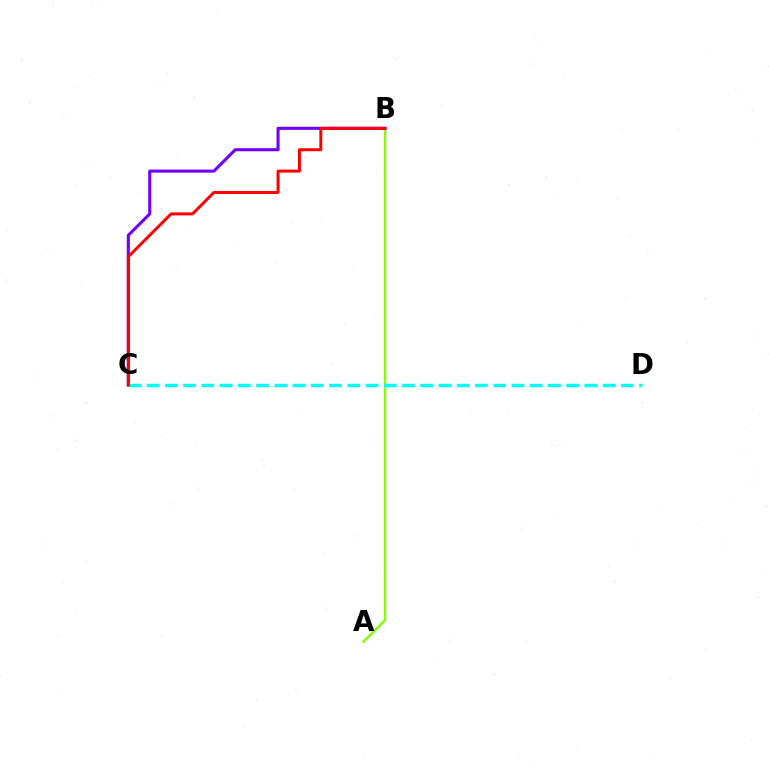{('A', 'B'): [{'color': '#84ff00', 'line_style': 'solid', 'thickness': 1.76}], ('B', 'C'): [{'color': '#7200ff', 'line_style': 'solid', 'thickness': 2.22}, {'color': '#ff0000', 'line_style': 'solid', 'thickness': 2.14}], ('C', 'D'): [{'color': '#00fff6', 'line_style': 'dashed', 'thickness': 2.48}]}